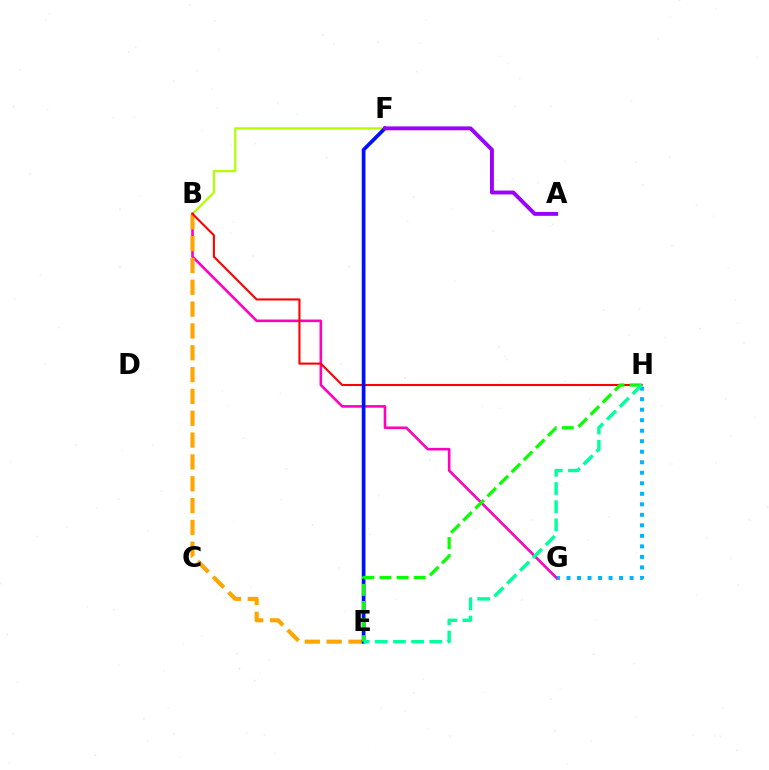{('G', 'H'): [{'color': '#00b5ff', 'line_style': 'dotted', 'thickness': 2.86}], ('B', 'F'): [{'color': '#b3ff00', 'line_style': 'solid', 'thickness': 1.59}], ('B', 'G'): [{'color': '#ff00bd', 'line_style': 'solid', 'thickness': 1.88}], ('B', 'E'): [{'color': '#ffa500', 'line_style': 'dashed', 'thickness': 2.97}], ('B', 'H'): [{'color': '#ff0000', 'line_style': 'solid', 'thickness': 1.51}], ('E', 'F'): [{'color': '#0010ff', 'line_style': 'solid', 'thickness': 2.68}], ('E', 'H'): [{'color': '#08ff00', 'line_style': 'dashed', 'thickness': 2.33}, {'color': '#00ff9d', 'line_style': 'dashed', 'thickness': 2.47}], ('A', 'F'): [{'color': '#9b00ff', 'line_style': 'solid', 'thickness': 2.8}]}